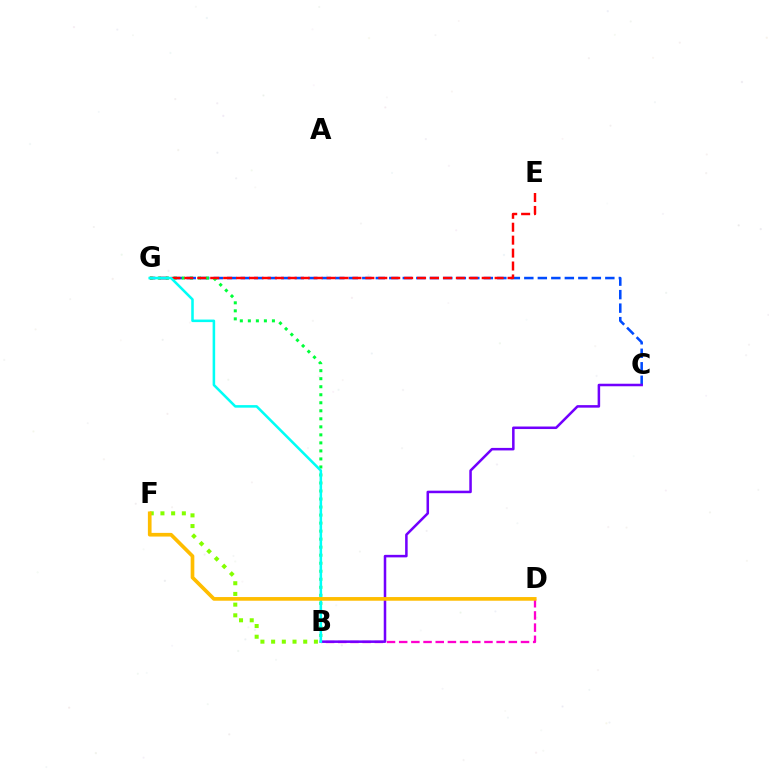{('C', 'G'): [{'color': '#004bff', 'line_style': 'dashed', 'thickness': 1.83}], ('B', 'F'): [{'color': '#84ff00', 'line_style': 'dotted', 'thickness': 2.91}], ('B', 'D'): [{'color': '#ff00cf', 'line_style': 'dashed', 'thickness': 1.66}], ('B', 'G'): [{'color': '#00ff39', 'line_style': 'dotted', 'thickness': 2.18}, {'color': '#00fff6', 'line_style': 'solid', 'thickness': 1.84}], ('E', 'G'): [{'color': '#ff0000', 'line_style': 'dashed', 'thickness': 1.76}], ('B', 'C'): [{'color': '#7200ff', 'line_style': 'solid', 'thickness': 1.82}], ('D', 'F'): [{'color': '#ffbd00', 'line_style': 'solid', 'thickness': 2.65}]}